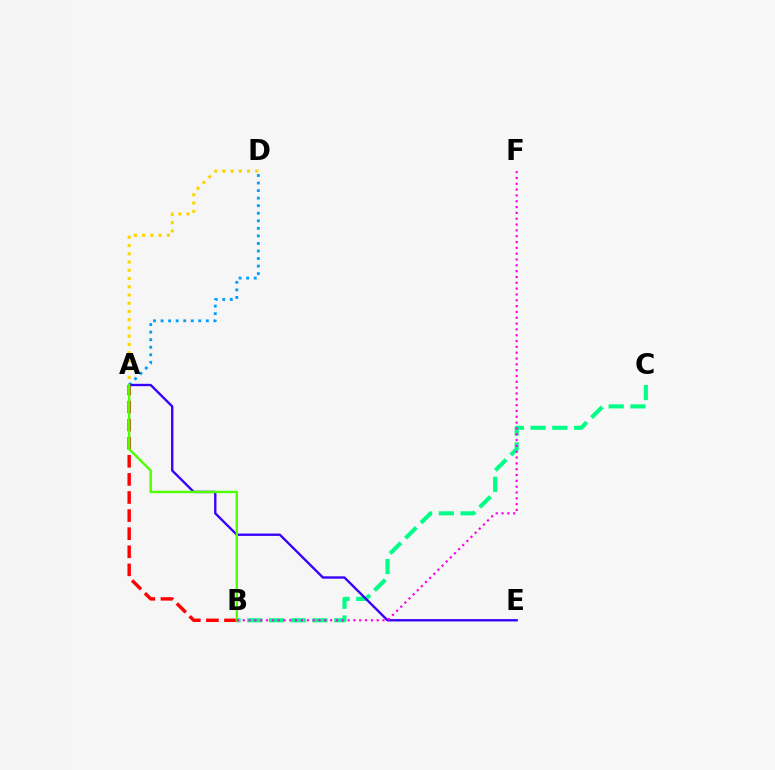{('A', 'D'): [{'color': '#009eff', 'line_style': 'dotted', 'thickness': 2.05}, {'color': '#ffd500', 'line_style': 'dotted', 'thickness': 2.24}], ('B', 'C'): [{'color': '#00ff86', 'line_style': 'dashed', 'thickness': 2.95}], ('A', 'B'): [{'color': '#ff0000', 'line_style': 'dashed', 'thickness': 2.46}, {'color': '#4fff00', 'line_style': 'solid', 'thickness': 1.73}], ('A', 'E'): [{'color': '#3700ff', 'line_style': 'solid', 'thickness': 1.69}], ('B', 'F'): [{'color': '#ff00ed', 'line_style': 'dotted', 'thickness': 1.58}]}